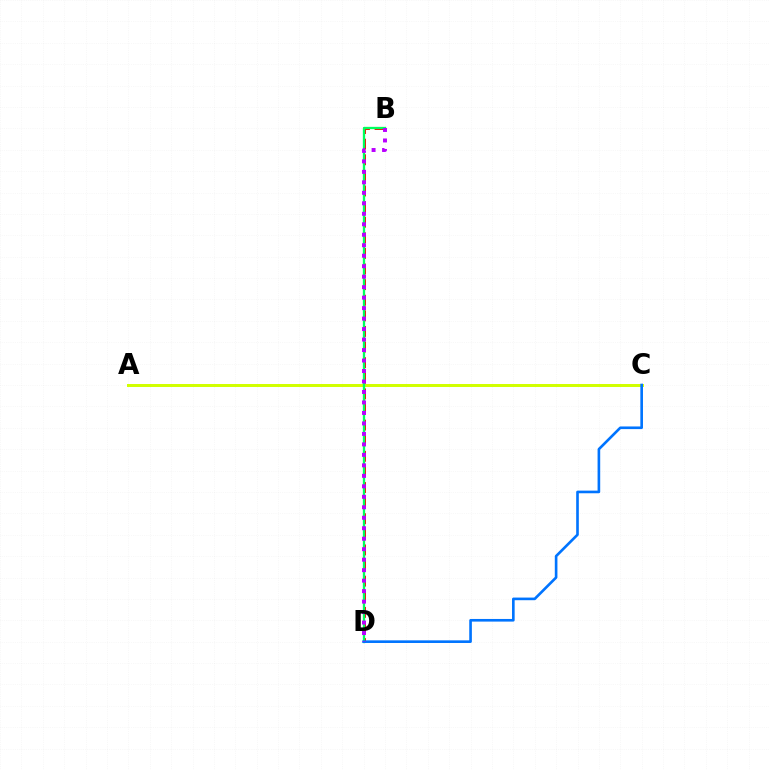{('B', 'D'): [{'color': '#ff0000', 'line_style': 'dashed', 'thickness': 2.12}, {'color': '#00ff5c', 'line_style': 'solid', 'thickness': 1.67}, {'color': '#b900ff', 'line_style': 'dotted', 'thickness': 2.85}], ('A', 'C'): [{'color': '#d1ff00', 'line_style': 'solid', 'thickness': 2.14}], ('C', 'D'): [{'color': '#0074ff', 'line_style': 'solid', 'thickness': 1.9}]}